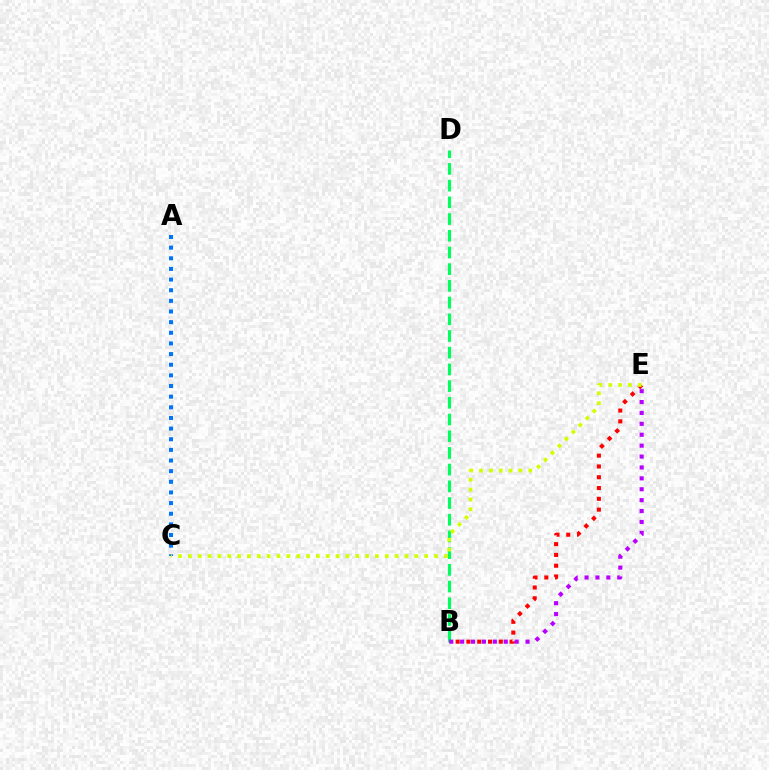{('A', 'C'): [{'color': '#0074ff', 'line_style': 'dotted', 'thickness': 2.89}], ('B', 'D'): [{'color': '#00ff5c', 'line_style': 'dashed', 'thickness': 2.27}], ('B', 'E'): [{'color': '#ff0000', 'line_style': 'dotted', 'thickness': 2.93}, {'color': '#b900ff', 'line_style': 'dotted', 'thickness': 2.96}], ('C', 'E'): [{'color': '#d1ff00', 'line_style': 'dotted', 'thickness': 2.67}]}